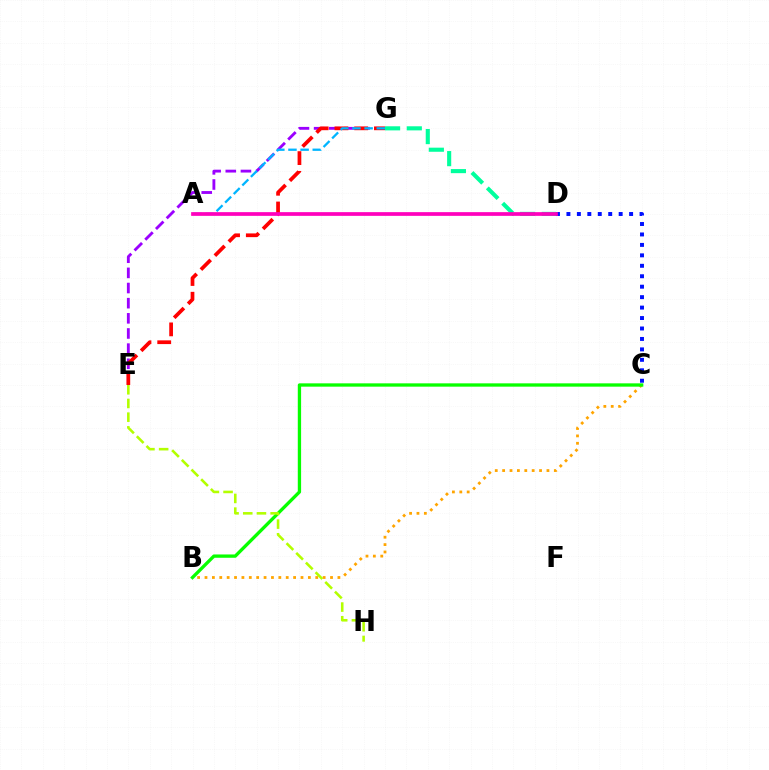{('E', 'G'): [{'color': '#9b00ff', 'line_style': 'dashed', 'thickness': 2.06}, {'color': '#ff0000', 'line_style': 'dashed', 'thickness': 2.68}], ('B', 'C'): [{'color': '#ffa500', 'line_style': 'dotted', 'thickness': 2.01}, {'color': '#08ff00', 'line_style': 'solid', 'thickness': 2.38}], ('E', 'H'): [{'color': '#b3ff00', 'line_style': 'dashed', 'thickness': 1.86}], ('C', 'D'): [{'color': '#0010ff', 'line_style': 'dotted', 'thickness': 2.84}], ('D', 'G'): [{'color': '#00ff9d', 'line_style': 'dashed', 'thickness': 2.95}], ('A', 'G'): [{'color': '#00b5ff', 'line_style': 'dashed', 'thickness': 1.65}], ('A', 'D'): [{'color': '#ff00bd', 'line_style': 'solid', 'thickness': 2.67}]}